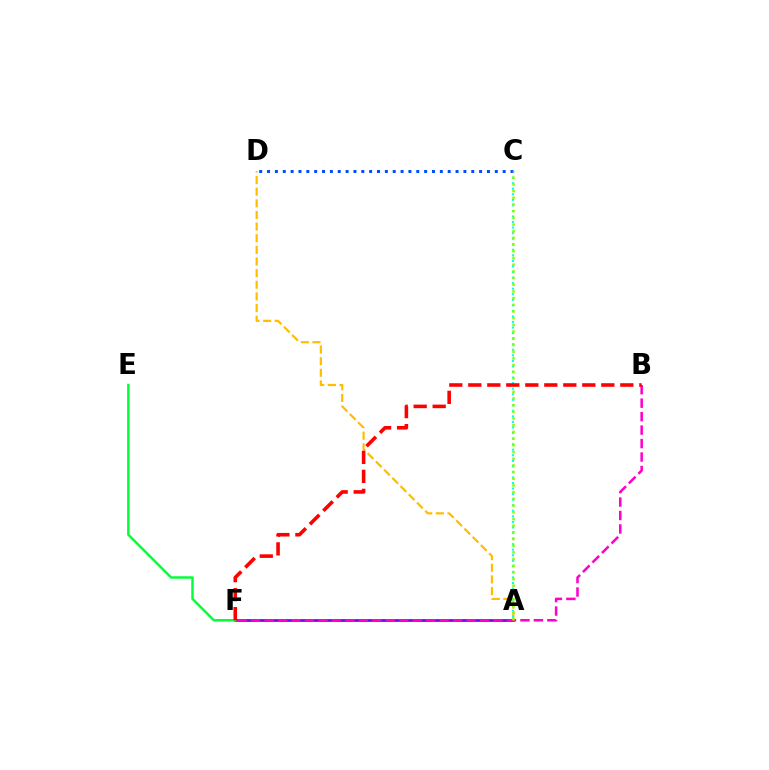{('A', 'D'): [{'color': '#ffbd00', 'line_style': 'dashed', 'thickness': 1.58}], ('A', 'F'): [{'color': '#7200ff', 'line_style': 'solid', 'thickness': 1.95}], ('A', 'C'): [{'color': '#00fff6', 'line_style': 'dotted', 'thickness': 1.51}, {'color': '#84ff00', 'line_style': 'dotted', 'thickness': 1.82}], ('E', 'F'): [{'color': '#00ff39', 'line_style': 'solid', 'thickness': 1.76}], ('B', 'F'): [{'color': '#ff00cf', 'line_style': 'dashed', 'thickness': 1.83}, {'color': '#ff0000', 'line_style': 'dashed', 'thickness': 2.58}], ('C', 'D'): [{'color': '#004bff', 'line_style': 'dotted', 'thickness': 2.13}]}